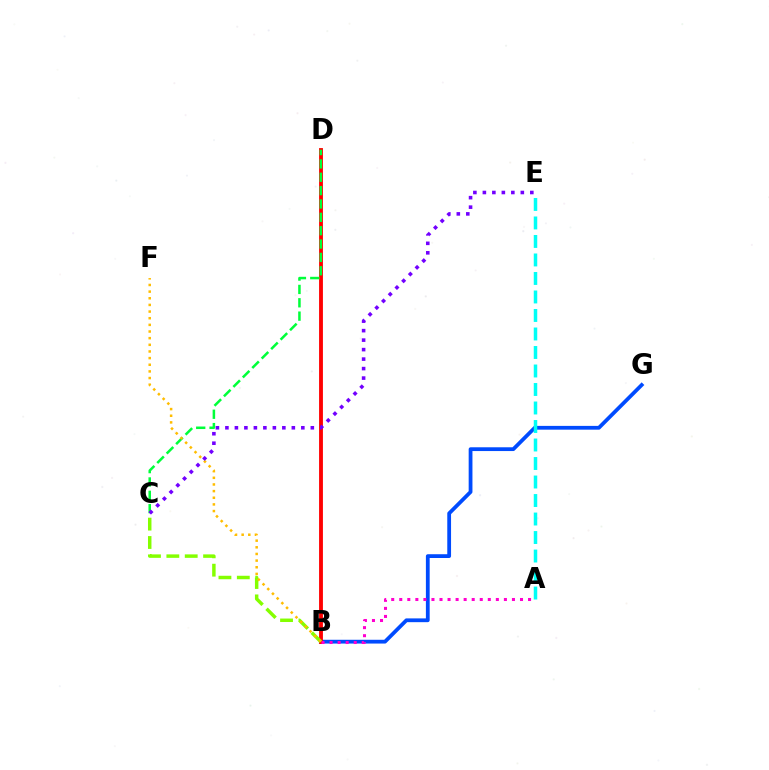{('B', 'G'): [{'color': '#004bff', 'line_style': 'solid', 'thickness': 2.72}], ('B', 'D'): [{'color': '#ff0000', 'line_style': 'solid', 'thickness': 2.77}], ('A', 'B'): [{'color': '#ff00cf', 'line_style': 'dotted', 'thickness': 2.19}], ('B', 'C'): [{'color': '#84ff00', 'line_style': 'dashed', 'thickness': 2.5}], ('C', 'D'): [{'color': '#00ff39', 'line_style': 'dashed', 'thickness': 1.81}], ('A', 'E'): [{'color': '#00fff6', 'line_style': 'dashed', 'thickness': 2.51}], ('B', 'F'): [{'color': '#ffbd00', 'line_style': 'dotted', 'thickness': 1.81}], ('C', 'E'): [{'color': '#7200ff', 'line_style': 'dotted', 'thickness': 2.58}]}